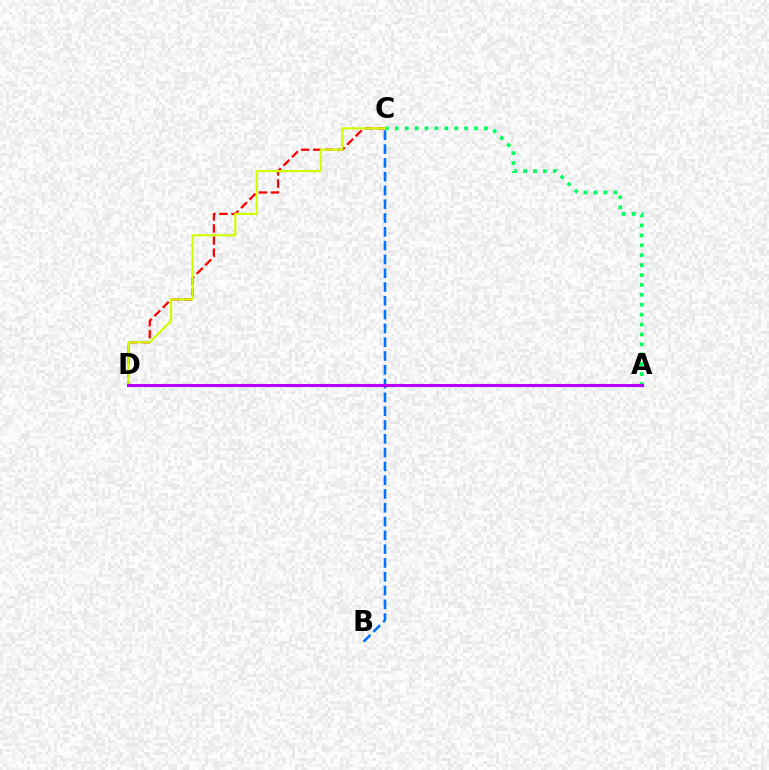{('A', 'C'): [{'color': '#00ff5c', 'line_style': 'dotted', 'thickness': 2.69}], ('C', 'D'): [{'color': '#ff0000', 'line_style': 'dashed', 'thickness': 1.64}, {'color': '#d1ff00', 'line_style': 'solid', 'thickness': 1.56}], ('B', 'C'): [{'color': '#0074ff', 'line_style': 'dashed', 'thickness': 1.87}], ('A', 'D'): [{'color': '#b900ff', 'line_style': 'solid', 'thickness': 2.22}]}